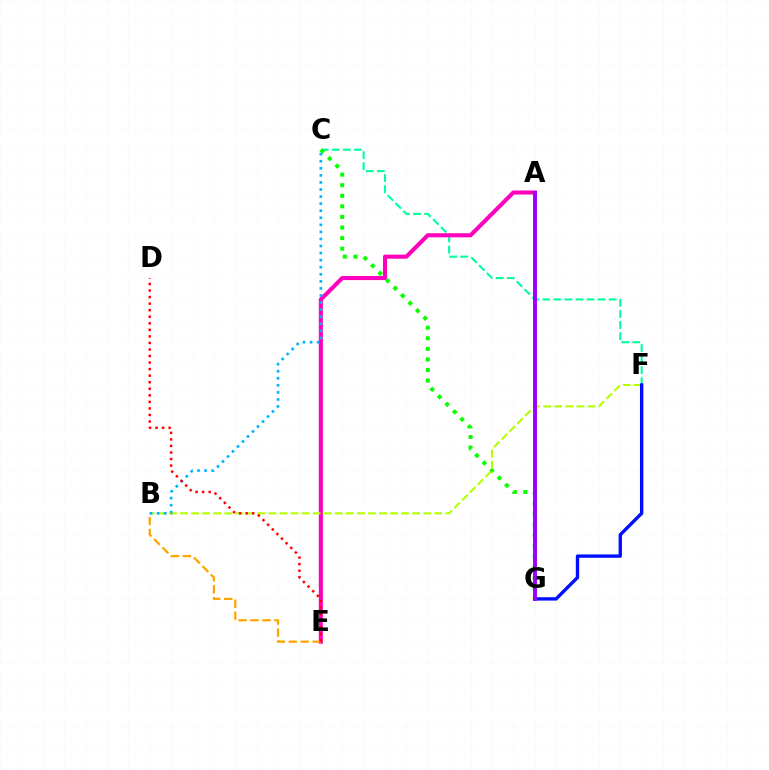{('C', 'F'): [{'color': '#00ff9d', 'line_style': 'dashed', 'thickness': 1.5}], ('A', 'E'): [{'color': '#ff00bd', 'line_style': 'solid', 'thickness': 2.93}], ('C', 'G'): [{'color': '#08ff00', 'line_style': 'dotted', 'thickness': 2.88}], ('B', 'F'): [{'color': '#b3ff00', 'line_style': 'dashed', 'thickness': 1.5}], ('B', 'C'): [{'color': '#00b5ff', 'line_style': 'dotted', 'thickness': 1.92}], ('B', 'E'): [{'color': '#ffa500', 'line_style': 'dashed', 'thickness': 1.62}], ('F', 'G'): [{'color': '#0010ff', 'line_style': 'solid', 'thickness': 2.43}], ('D', 'E'): [{'color': '#ff0000', 'line_style': 'dotted', 'thickness': 1.78}], ('A', 'G'): [{'color': '#9b00ff', 'line_style': 'solid', 'thickness': 2.81}]}